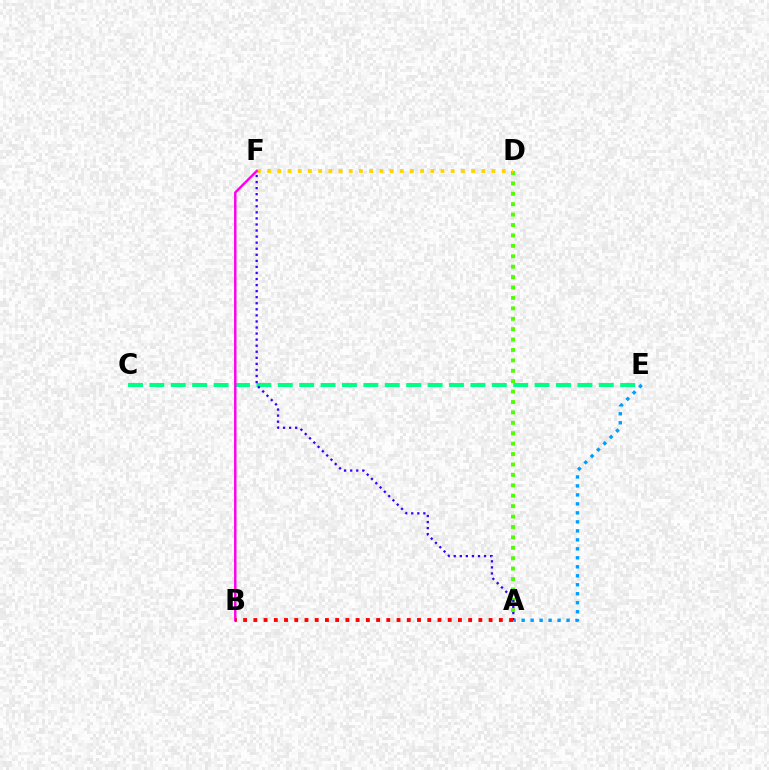{('C', 'E'): [{'color': '#00ff86', 'line_style': 'dashed', 'thickness': 2.91}], ('A', 'E'): [{'color': '#009eff', 'line_style': 'dotted', 'thickness': 2.44}], ('A', 'D'): [{'color': '#4fff00', 'line_style': 'dotted', 'thickness': 2.83}], ('D', 'F'): [{'color': '#ffd500', 'line_style': 'dotted', 'thickness': 2.77}], ('A', 'F'): [{'color': '#3700ff', 'line_style': 'dotted', 'thickness': 1.65}], ('B', 'F'): [{'color': '#ff00ed', 'line_style': 'solid', 'thickness': 1.78}], ('A', 'B'): [{'color': '#ff0000', 'line_style': 'dotted', 'thickness': 2.78}]}